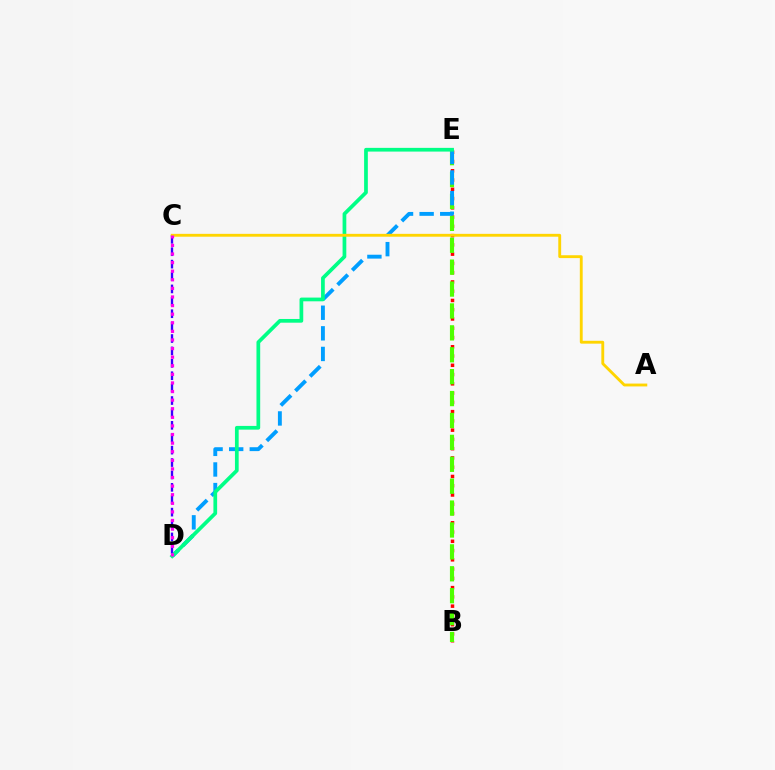{('C', 'D'): [{'color': '#3700ff', 'line_style': 'dashed', 'thickness': 1.68}, {'color': '#ff00ed', 'line_style': 'dotted', 'thickness': 2.34}], ('B', 'E'): [{'color': '#ff0000', 'line_style': 'dotted', 'thickness': 2.52}, {'color': '#4fff00', 'line_style': 'dashed', 'thickness': 2.98}], ('D', 'E'): [{'color': '#009eff', 'line_style': 'dashed', 'thickness': 2.8}, {'color': '#00ff86', 'line_style': 'solid', 'thickness': 2.68}], ('A', 'C'): [{'color': '#ffd500', 'line_style': 'solid', 'thickness': 2.06}]}